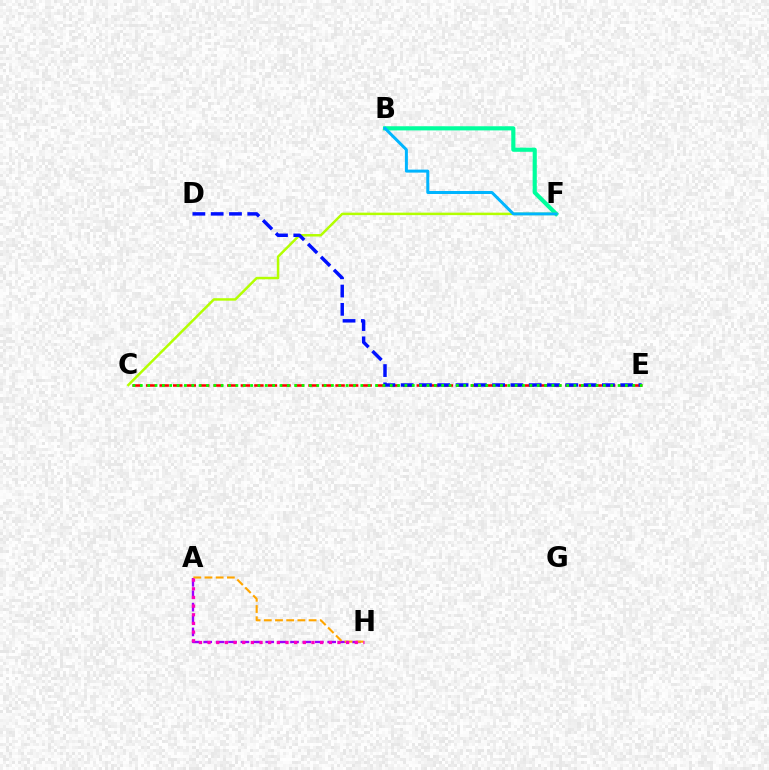{('A', 'H'): [{'color': '#9b00ff', 'line_style': 'dashed', 'thickness': 1.68}, {'color': '#ffa500', 'line_style': 'dashed', 'thickness': 1.52}, {'color': '#ff00bd', 'line_style': 'dotted', 'thickness': 2.35}], ('B', 'F'): [{'color': '#00ff9d', 'line_style': 'solid', 'thickness': 2.98}, {'color': '#00b5ff', 'line_style': 'solid', 'thickness': 2.15}], ('C', 'E'): [{'color': '#ff0000', 'line_style': 'dashed', 'thickness': 1.84}, {'color': '#08ff00', 'line_style': 'dotted', 'thickness': 2.0}], ('C', 'F'): [{'color': '#b3ff00', 'line_style': 'solid', 'thickness': 1.79}], ('D', 'E'): [{'color': '#0010ff', 'line_style': 'dashed', 'thickness': 2.48}]}